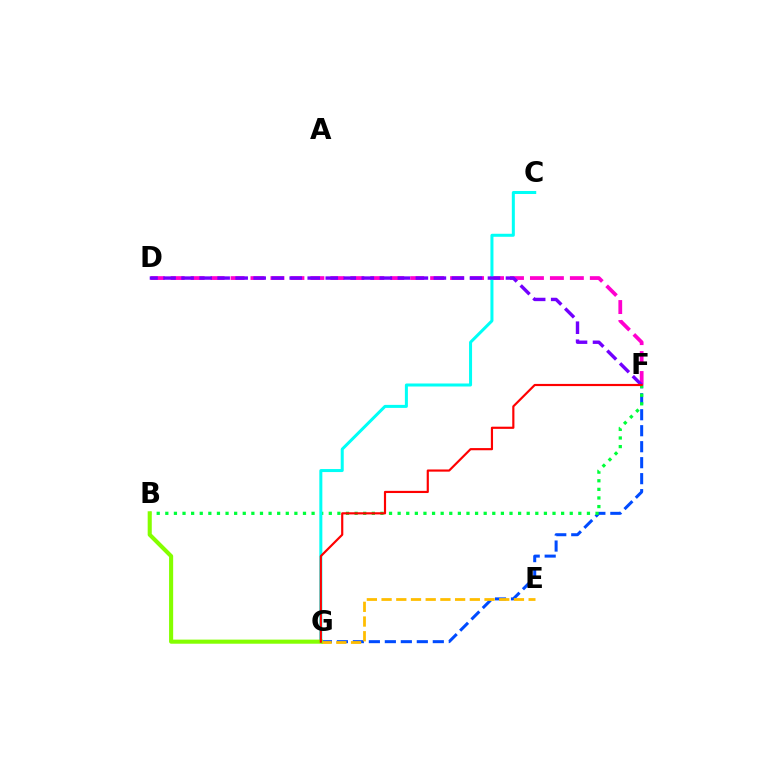{('D', 'F'): [{'color': '#ff00cf', 'line_style': 'dashed', 'thickness': 2.71}, {'color': '#7200ff', 'line_style': 'dashed', 'thickness': 2.45}], ('F', 'G'): [{'color': '#004bff', 'line_style': 'dashed', 'thickness': 2.17}, {'color': '#ff0000', 'line_style': 'solid', 'thickness': 1.56}], ('B', 'F'): [{'color': '#00ff39', 'line_style': 'dotted', 'thickness': 2.34}], ('C', 'G'): [{'color': '#00fff6', 'line_style': 'solid', 'thickness': 2.17}], ('E', 'G'): [{'color': '#ffbd00', 'line_style': 'dashed', 'thickness': 2.0}], ('B', 'G'): [{'color': '#84ff00', 'line_style': 'solid', 'thickness': 2.95}]}